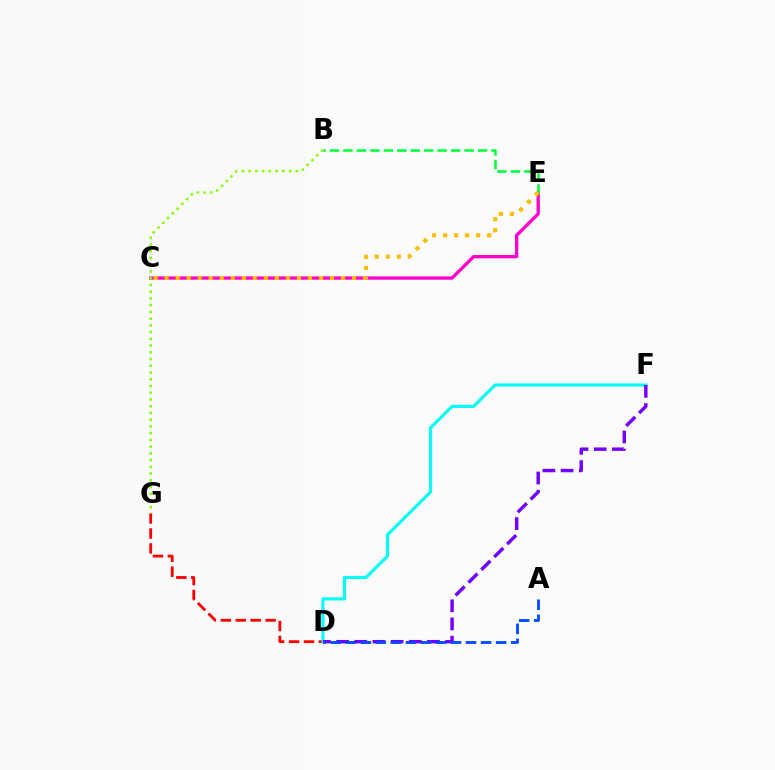{('C', 'E'): [{'color': '#ff00cf', 'line_style': 'solid', 'thickness': 2.38}, {'color': '#ffbd00', 'line_style': 'dotted', 'thickness': 2.99}], ('D', 'G'): [{'color': '#ff0000', 'line_style': 'dashed', 'thickness': 2.03}], ('B', 'G'): [{'color': '#84ff00', 'line_style': 'dotted', 'thickness': 1.83}], ('B', 'E'): [{'color': '#00ff39', 'line_style': 'dashed', 'thickness': 1.83}], ('D', 'F'): [{'color': '#00fff6', 'line_style': 'solid', 'thickness': 2.24}, {'color': '#7200ff', 'line_style': 'dashed', 'thickness': 2.47}], ('A', 'D'): [{'color': '#004bff', 'line_style': 'dashed', 'thickness': 2.04}]}